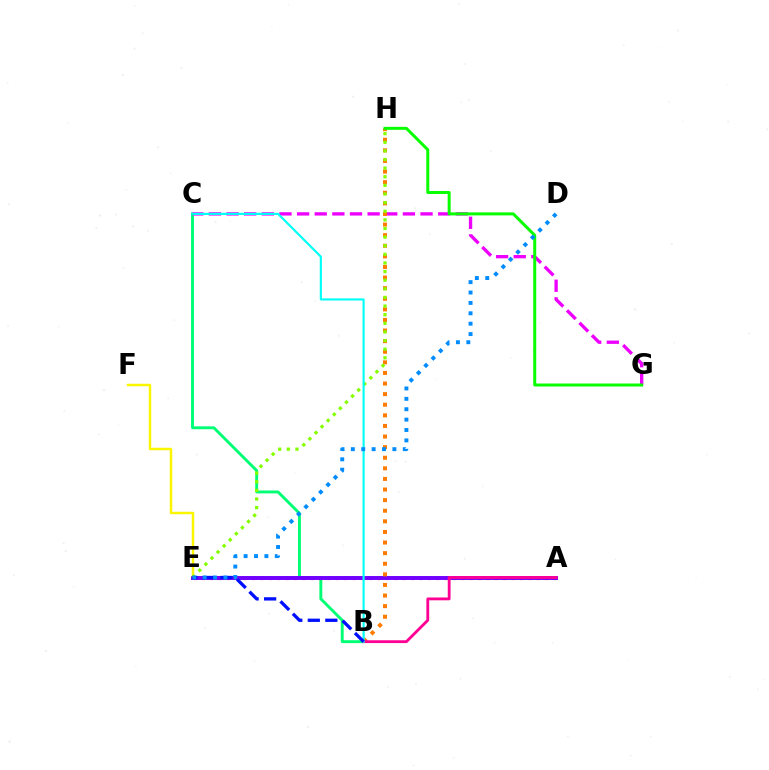{('B', 'C'): [{'color': '#00ff74', 'line_style': 'solid', 'thickness': 2.09}, {'color': '#00fff6', 'line_style': 'solid', 'thickness': 1.54}], ('C', 'G'): [{'color': '#ee00ff', 'line_style': 'dashed', 'thickness': 2.4}], ('A', 'E'): [{'color': '#ff0000', 'line_style': 'dotted', 'thickness': 2.27}, {'color': '#7200ff', 'line_style': 'solid', 'thickness': 2.84}], ('E', 'F'): [{'color': '#fcf500', 'line_style': 'solid', 'thickness': 1.76}], ('B', 'H'): [{'color': '#ff7c00', 'line_style': 'dotted', 'thickness': 2.88}], ('E', 'H'): [{'color': '#84ff00', 'line_style': 'dotted', 'thickness': 2.34}], ('G', 'H'): [{'color': '#08ff00', 'line_style': 'solid', 'thickness': 2.15}], ('A', 'B'): [{'color': '#ff0094', 'line_style': 'solid', 'thickness': 2.03}], ('B', 'E'): [{'color': '#0010ff', 'line_style': 'dashed', 'thickness': 2.38}], ('D', 'E'): [{'color': '#008cff', 'line_style': 'dotted', 'thickness': 2.82}]}